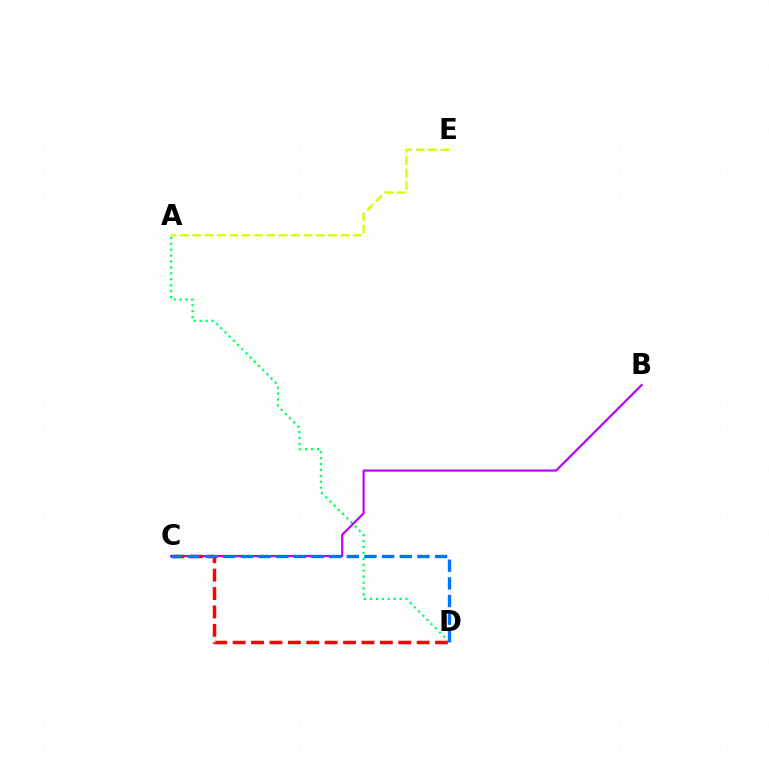{('B', 'C'): [{'color': '#b900ff', 'line_style': 'solid', 'thickness': 1.55}], ('A', 'E'): [{'color': '#d1ff00', 'line_style': 'dashed', 'thickness': 1.68}], ('C', 'D'): [{'color': '#ff0000', 'line_style': 'dashed', 'thickness': 2.5}, {'color': '#0074ff', 'line_style': 'dashed', 'thickness': 2.4}], ('A', 'D'): [{'color': '#00ff5c', 'line_style': 'dotted', 'thickness': 1.61}]}